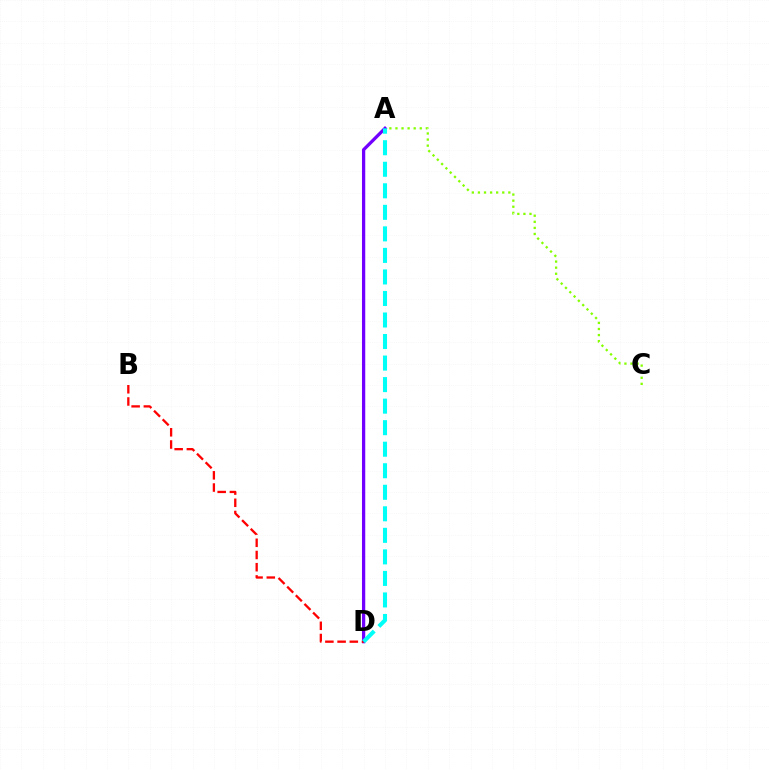{('A', 'C'): [{'color': '#84ff00', 'line_style': 'dotted', 'thickness': 1.65}], ('A', 'D'): [{'color': '#7200ff', 'line_style': 'solid', 'thickness': 2.35}, {'color': '#00fff6', 'line_style': 'dashed', 'thickness': 2.93}], ('B', 'D'): [{'color': '#ff0000', 'line_style': 'dashed', 'thickness': 1.66}]}